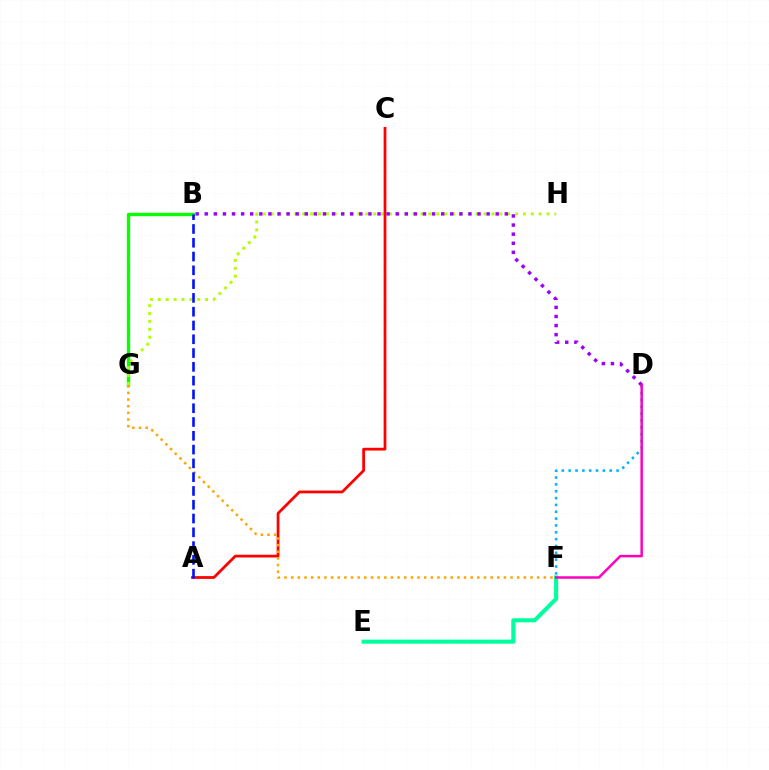{('E', 'F'): [{'color': '#00ff9d', 'line_style': 'solid', 'thickness': 2.94}], ('B', 'G'): [{'color': '#08ff00', 'line_style': 'solid', 'thickness': 2.41}], ('G', 'H'): [{'color': '#b3ff00', 'line_style': 'dotted', 'thickness': 2.14}], ('A', 'C'): [{'color': '#ff0000', 'line_style': 'solid', 'thickness': 1.98}], ('D', 'F'): [{'color': '#00b5ff', 'line_style': 'dotted', 'thickness': 1.86}, {'color': '#ff00bd', 'line_style': 'solid', 'thickness': 1.79}], ('F', 'G'): [{'color': '#ffa500', 'line_style': 'dotted', 'thickness': 1.81}], ('B', 'D'): [{'color': '#9b00ff', 'line_style': 'dotted', 'thickness': 2.47}], ('A', 'B'): [{'color': '#0010ff', 'line_style': 'dashed', 'thickness': 1.87}]}